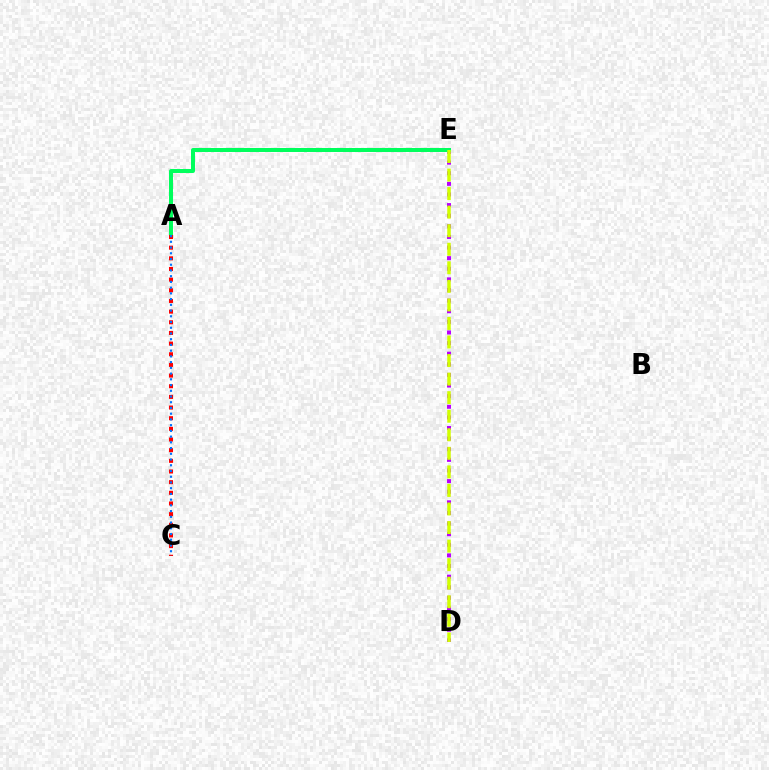{('D', 'E'): [{'color': '#b900ff', 'line_style': 'dotted', 'thickness': 2.88}, {'color': '#d1ff00', 'line_style': 'dashed', 'thickness': 2.52}], ('A', 'E'): [{'color': '#00ff5c', 'line_style': 'solid', 'thickness': 2.87}], ('A', 'C'): [{'color': '#ff0000', 'line_style': 'dotted', 'thickness': 2.9}, {'color': '#0074ff', 'line_style': 'dotted', 'thickness': 1.56}]}